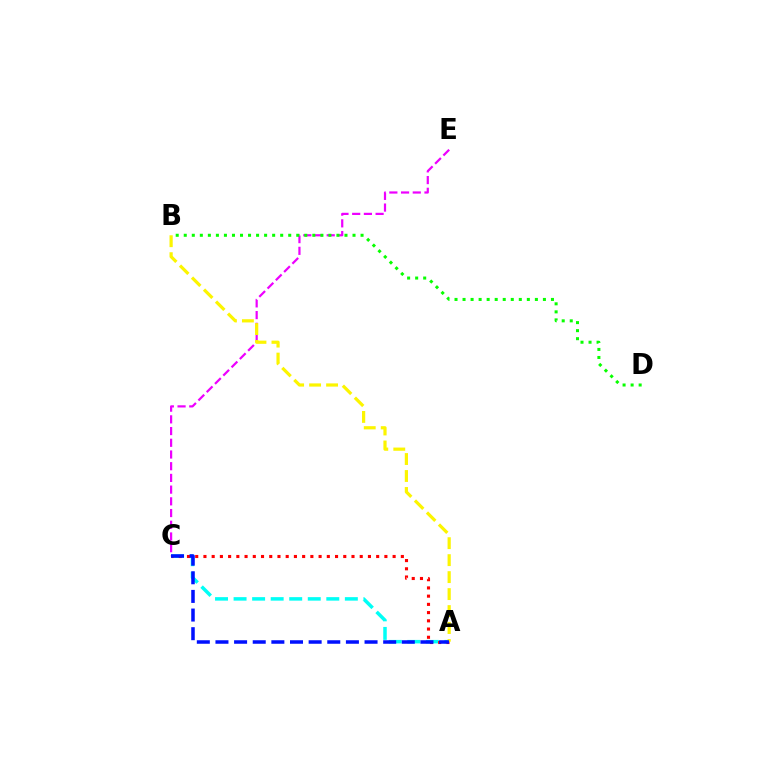{('C', 'E'): [{'color': '#ee00ff', 'line_style': 'dashed', 'thickness': 1.59}], ('A', 'C'): [{'color': '#00fff6', 'line_style': 'dashed', 'thickness': 2.52}, {'color': '#ff0000', 'line_style': 'dotted', 'thickness': 2.23}, {'color': '#0010ff', 'line_style': 'dashed', 'thickness': 2.53}], ('A', 'B'): [{'color': '#fcf500', 'line_style': 'dashed', 'thickness': 2.31}], ('B', 'D'): [{'color': '#08ff00', 'line_style': 'dotted', 'thickness': 2.18}]}